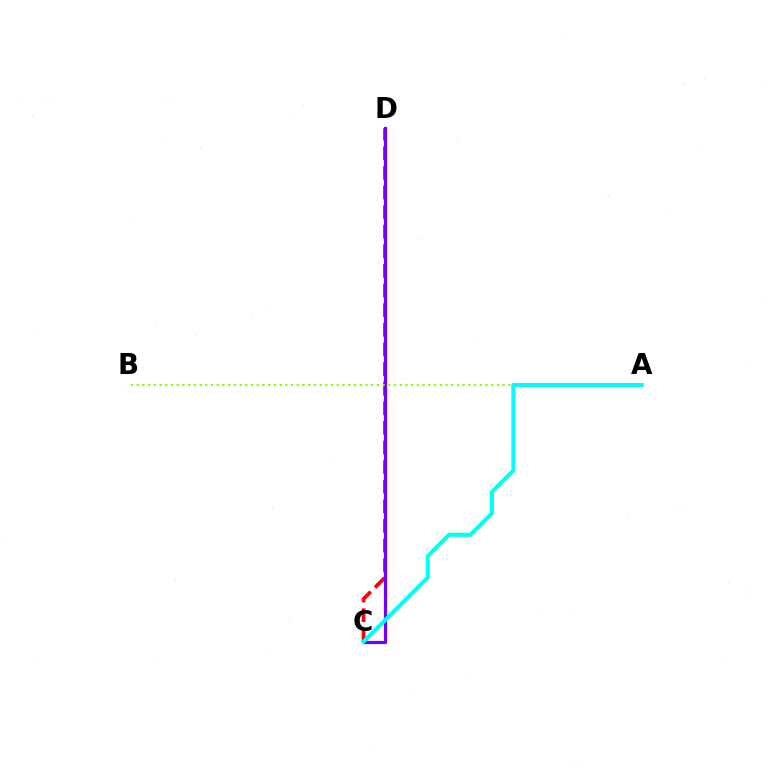{('C', 'D'): [{'color': '#ff0000', 'line_style': 'dashed', 'thickness': 2.67}, {'color': '#7200ff', 'line_style': 'solid', 'thickness': 2.32}], ('A', 'B'): [{'color': '#84ff00', 'line_style': 'dotted', 'thickness': 1.55}], ('A', 'C'): [{'color': '#00fff6', 'line_style': 'solid', 'thickness': 2.92}]}